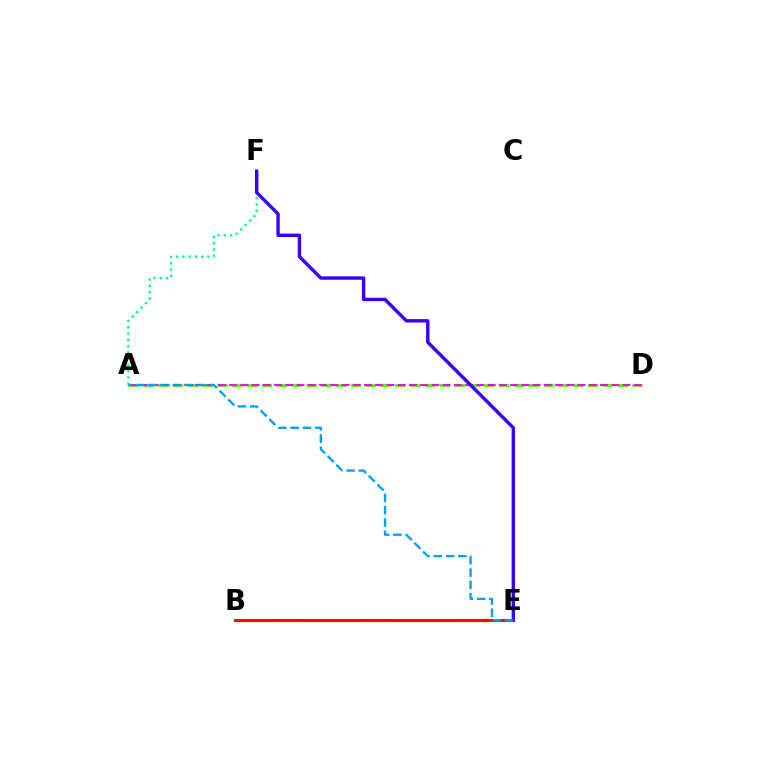{('B', 'E'): [{'color': '#ffd500', 'line_style': 'dotted', 'thickness': 2.38}, {'color': '#ff0000', 'line_style': 'solid', 'thickness': 2.07}], ('A', 'D'): [{'color': '#4fff00', 'line_style': 'dashed', 'thickness': 2.01}, {'color': '#ff00ed', 'line_style': 'dashed', 'thickness': 1.53}], ('A', 'F'): [{'color': '#00ff86', 'line_style': 'dotted', 'thickness': 1.71}], ('E', 'F'): [{'color': '#3700ff', 'line_style': 'solid', 'thickness': 2.45}], ('A', 'E'): [{'color': '#009eff', 'line_style': 'dashed', 'thickness': 1.67}]}